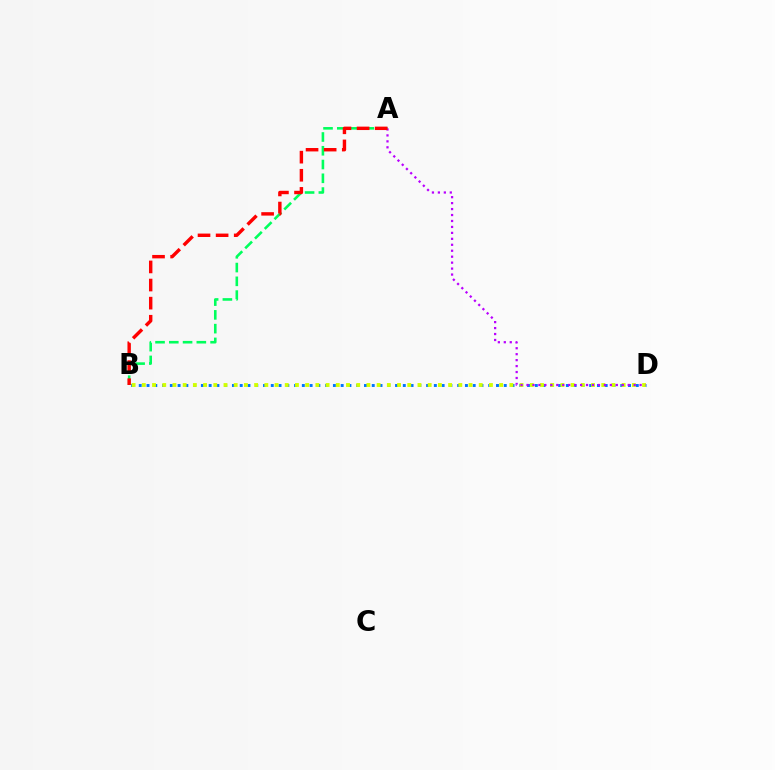{('A', 'B'): [{'color': '#00ff5c', 'line_style': 'dashed', 'thickness': 1.87}, {'color': '#ff0000', 'line_style': 'dashed', 'thickness': 2.46}], ('B', 'D'): [{'color': '#0074ff', 'line_style': 'dotted', 'thickness': 2.11}, {'color': '#d1ff00', 'line_style': 'dotted', 'thickness': 2.77}], ('A', 'D'): [{'color': '#b900ff', 'line_style': 'dotted', 'thickness': 1.62}]}